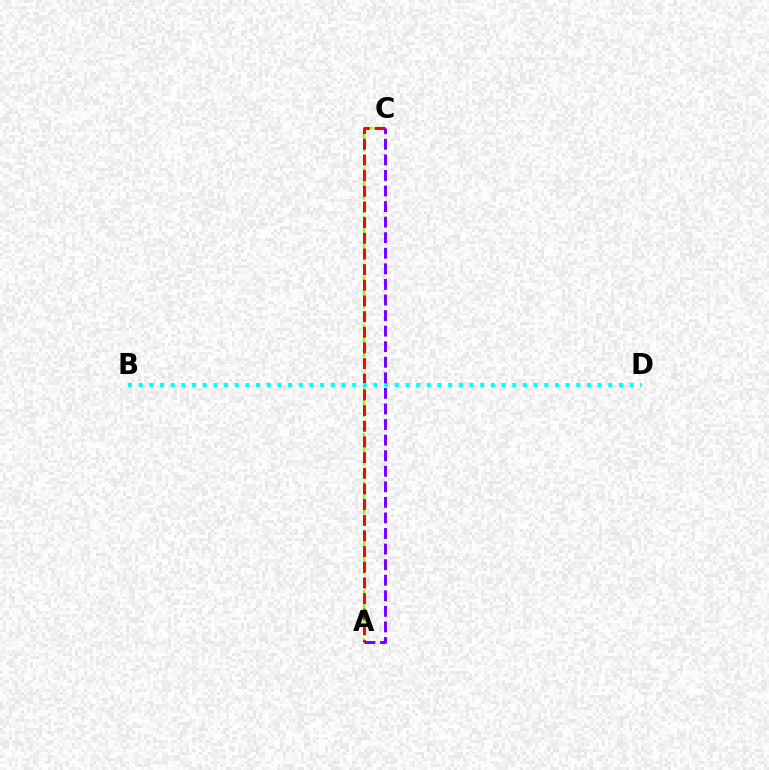{('A', 'C'): [{'color': '#84ff00', 'line_style': 'dashed', 'thickness': 1.64}, {'color': '#ff0000', 'line_style': 'dashed', 'thickness': 2.13}, {'color': '#7200ff', 'line_style': 'dashed', 'thickness': 2.12}], ('B', 'D'): [{'color': '#00fff6', 'line_style': 'dotted', 'thickness': 2.9}]}